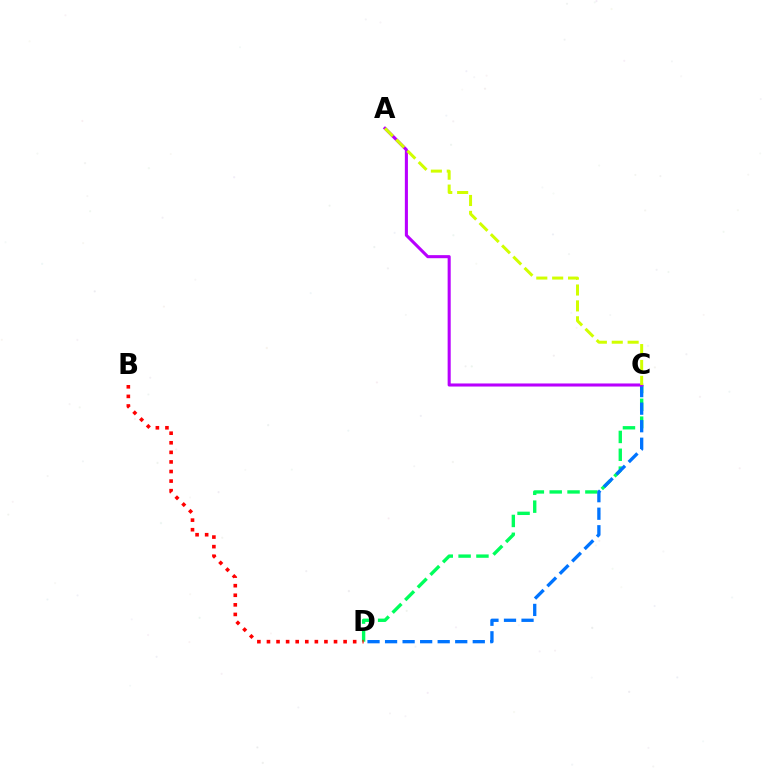{('C', 'D'): [{'color': '#00ff5c', 'line_style': 'dashed', 'thickness': 2.42}, {'color': '#0074ff', 'line_style': 'dashed', 'thickness': 2.38}], ('B', 'D'): [{'color': '#ff0000', 'line_style': 'dotted', 'thickness': 2.6}], ('A', 'C'): [{'color': '#b900ff', 'line_style': 'solid', 'thickness': 2.21}, {'color': '#d1ff00', 'line_style': 'dashed', 'thickness': 2.16}]}